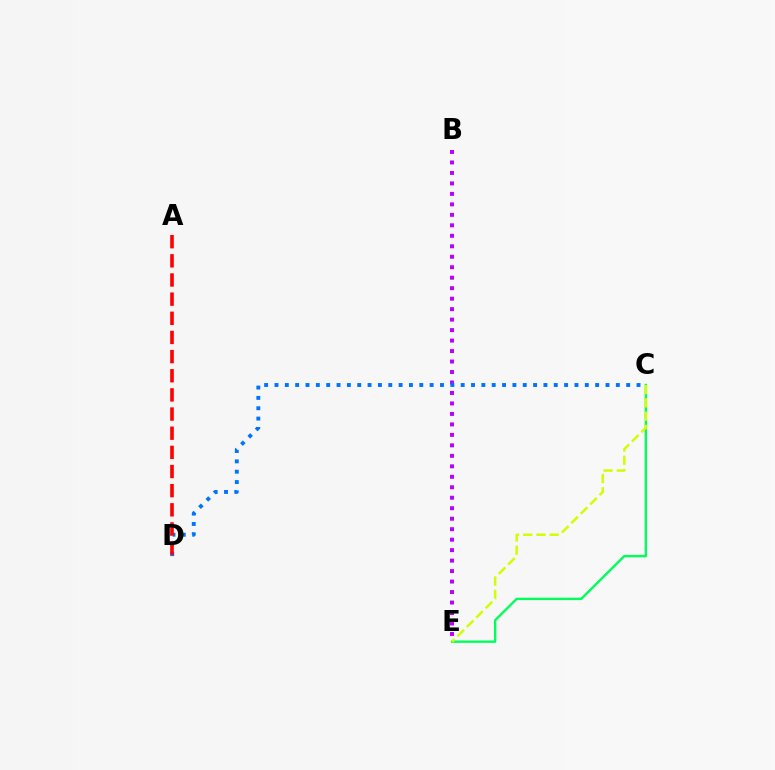{('B', 'E'): [{'color': '#b900ff', 'line_style': 'dotted', 'thickness': 2.85}], ('C', 'D'): [{'color': '#0074ff', 'line_style': 'dotted', 'thickness': 2.81}], ('C', 'E'): [{'color': '#00ff5c', 'line_style': 'solid', 'thickness': 1.72}, {'color': '#d1ff00', 'line_style': 'dashed', 'thickness': 1.8}], ('A', 'D'): [{'color': '#ff0000', 'line_style': 'dashed', 'thickness': 2.6}]}